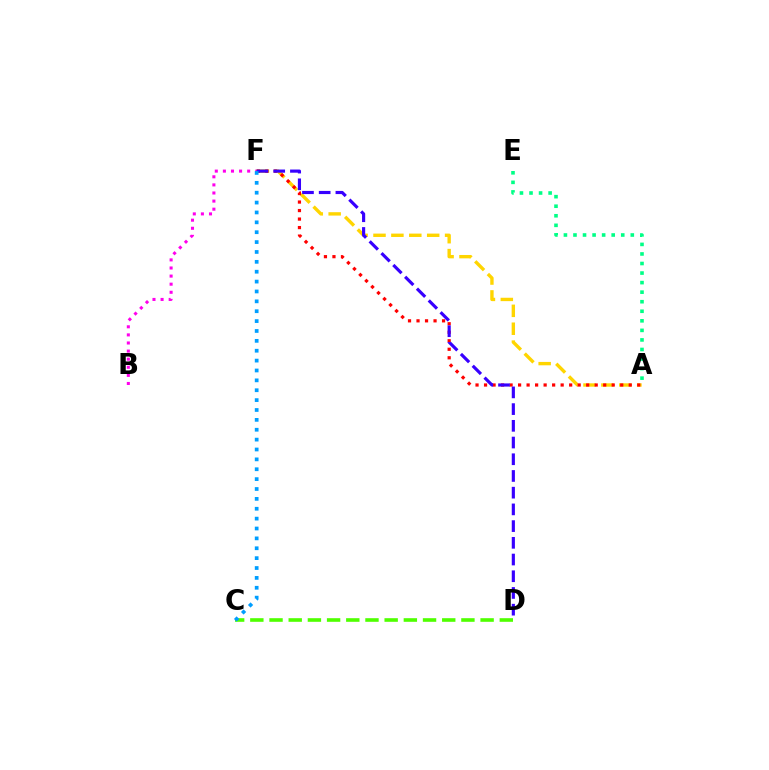{('A', 'F'): [{'color': '#ffd500', 'line_style': 'dashed', 'thickness': 2.43}, {'color': '#ff0000', 'line_style': 'dotted', 'thickness': 2.31}], ('B', 'F'): [{'color': '#ff00ed', 'line_style': 'dotted', 'thickness': 2.2}], ('C', 'D'): [{'color': '#4fff00', 'line_style': 'dashed', 'thickness': 2.61}], ('D', 'F'): [{'color': '#3700ff', 'line_style': 'dashed', 'thickness': 2.27}], ('A', 'E'): [{'color': '#00ff86', 'line_style': 'dotted', 'thickness': 2.6}], ('C', 'F'): [{'color': '#009eff', 'line_style': 'dotted', 'thickness': 2.68}]}